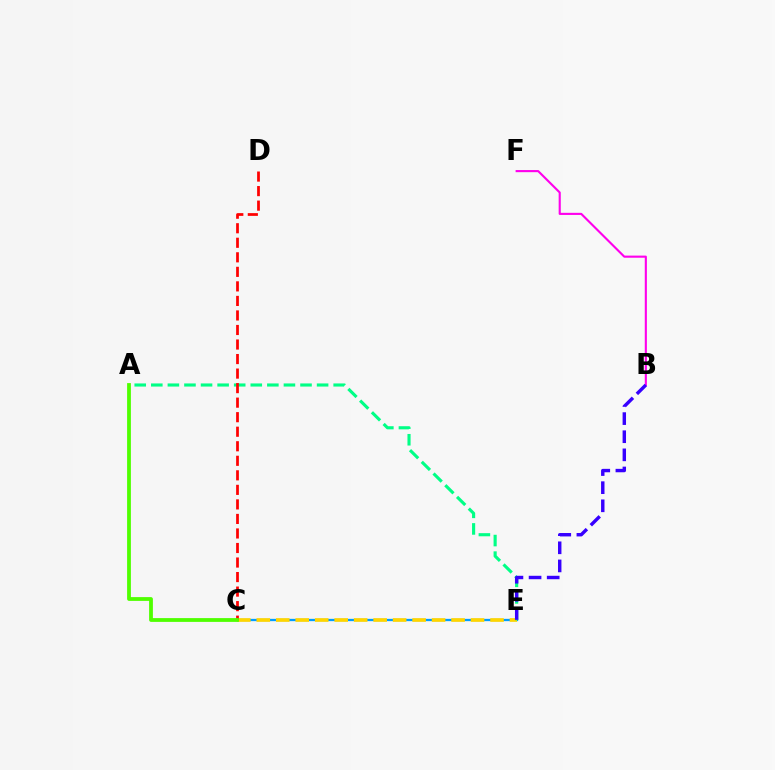{('C', 'E'): [{'color': '#009eff', 'line_style': 'solid', 'thickness': 1.65}, {'color': '#ffd500', 'line_style': 'dashed', 'thickness': 2.65}], ('A', 'E'): [{'color': '#00ff86', 'line_style': 'dashed', 'thickness': 2.25}], ('C', 'D'): [{'color': '#ff0000', 'line_style': 'dashed', 'thickness': 1.97}], ('B', 'F'): [{'color': '#ff00ed', 'line_style': 'solid', 'thickness': 1.53}], ('A', 'C'): [{'color': '#4fff00', 'line_style': 'solid', 'thickness': 2.73}], ('B', 'E'): [{'color': '#3700ff', 'line_style': 'dashed', 'thickness': 2.46}]}